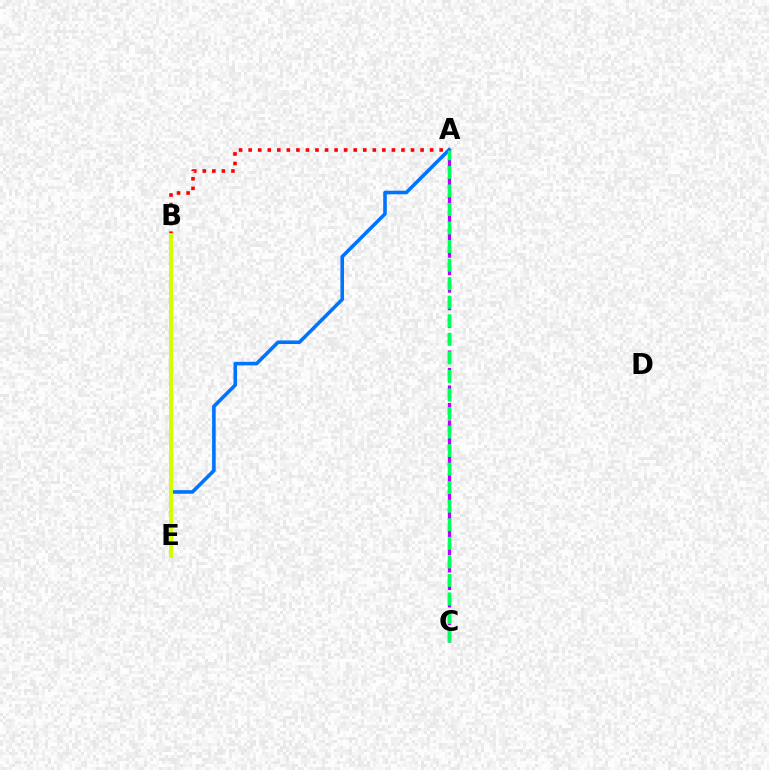{('A', 'E'): [{'color': '#0074ff', 'line_style': 'solid', 'thickness': 2.58}], ('A', 'C'): [{'color': '#b900ff', 'line_style': 'dashed', 'thickness': 2.38}, {'color': '#00ff5c', 'line_style': 'dashed', 'thickness': 2.52}], ('A', 'B'): [{'color': '#ff0000', 'line_style': 'dotted', 'thickness': 2.59}], ('B', 'E'): [{'color': '#d1ff00', 'line_style': 'solid', 'thickness': 2.9}]}